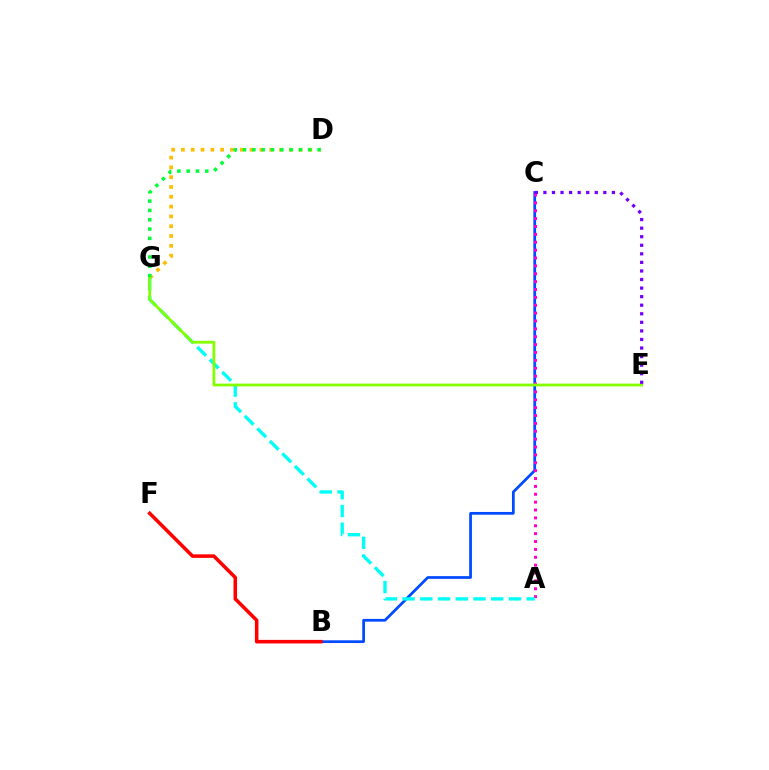{('B', 'C'): [{'color': '#004bff', 'line_style': 'solid', 'thickness': 1.97}], ('D', 'G'): [{'color': '#ffbd00', 'line_style': 'dotted', 'thickness': 2.66}, {'color': '#00ff39', 'line_style': 'dotted', 'thickness': 2.53}], ('A', 'C'): [{'color': '#ff00cf', 'line_style': 'dotted', 'thickness': 2.14}], ('A', 'G'): [{'color': '#00fff6', 'line_style': 'dashed', 'thickness': 2.41}], ('E', 'G'): [{'color': '#84ff00', 'line_style': 'solid', 'thickness': 2.0}], ('C', 'E'): [{'color': '#7200ff', 'line_style': 'dotted', 'thickness': 2.33}], ('B', 'F'): [{'color': '#ff0000', 'line_style': 'solid', 'thickness': 2.56}]}